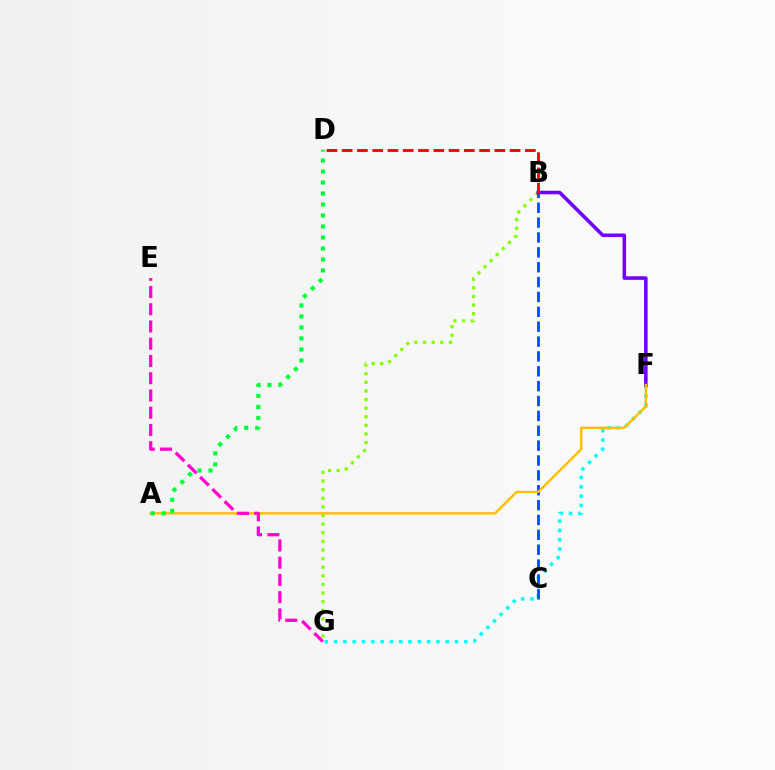{('F', 'G'): [{'color': '#00fff6', 'line_style': 'dotted', 'thickness': 2.53}], ('B', 'G'): [{'color': '#84ff00', 'line_style': 'dotted', 'thickness': 2.34}], ('B', 'F'): [{'color': '#7200ff', 'line_style': 'solid', 'thickness': 2.57}], ('B', 'C'): [{'color': '#004bff', 'line_style': 'dashed', 'thickness': 2.02}], ('A', 'F'): [{'color': '#ffbd00', 'line_style': 'solid', 'thickness': 1.7}], ('A', 'D'): [{'color': '#00ff39', 'line_style': 'dotted', 'thickness': 2.99}], ('B', 'D'): [{'color': '#ff0000', 'line_style': 'dashed', 'thickness': 2.07}], ('E', 'G'): [{'color': '#ff00cf', 'line_style': 'dashed', 'thickness': 2.34}]}